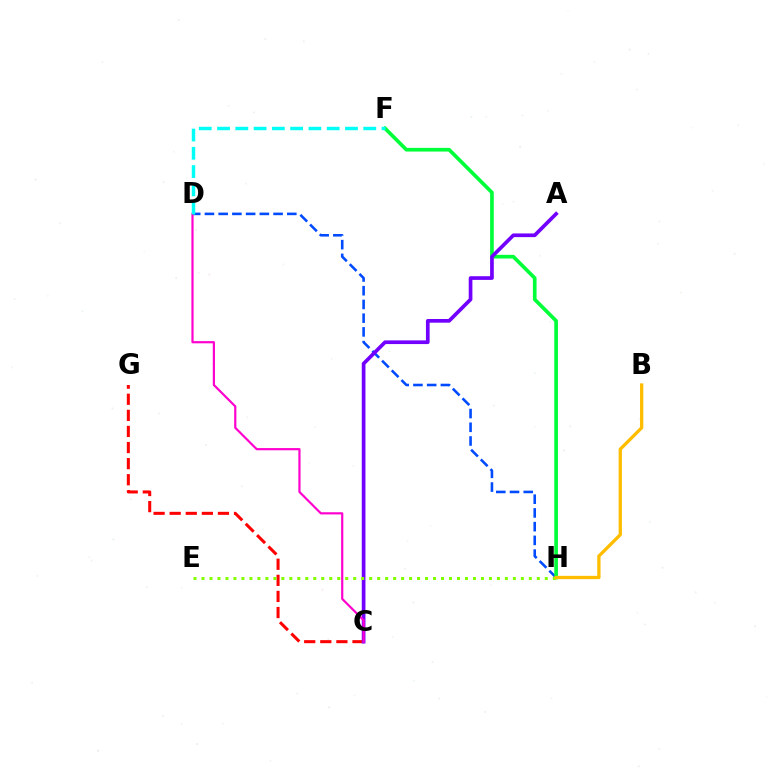{('C', 'G'): [{'color': '#ff0000', 'line_style': 'dashed', 'thickness': 2.19}], ('D', 'H'): [{'color': '#004bff', 'line_style': 'dashed', 'thickness': 1.87}], ('F', 'H'): [{'color': '#00ff39', 'line_style': 'solid', 'thickness': 2.64}], ('A', 'C'): [{'color': '#7200ff', 'line_style': 'solid', 'thickness': 2.66}], ('C', 'D'): [{'color': '#ff00cf', 'line_style': 'solid', 'thickness': 1.57}], ('D', 'F'): [{'color': '#00fff6', 'line_style': 'dashed', 'thickness': 2.48}], ('E', 'H'): [{'color': '#84ff00', 'line_style': 'dotted', 'thickness': 2.17}], ('B', 'H'): [{'color': '#ffbd00', 'line_style': 'solid', 'thickness': 2.37}]}